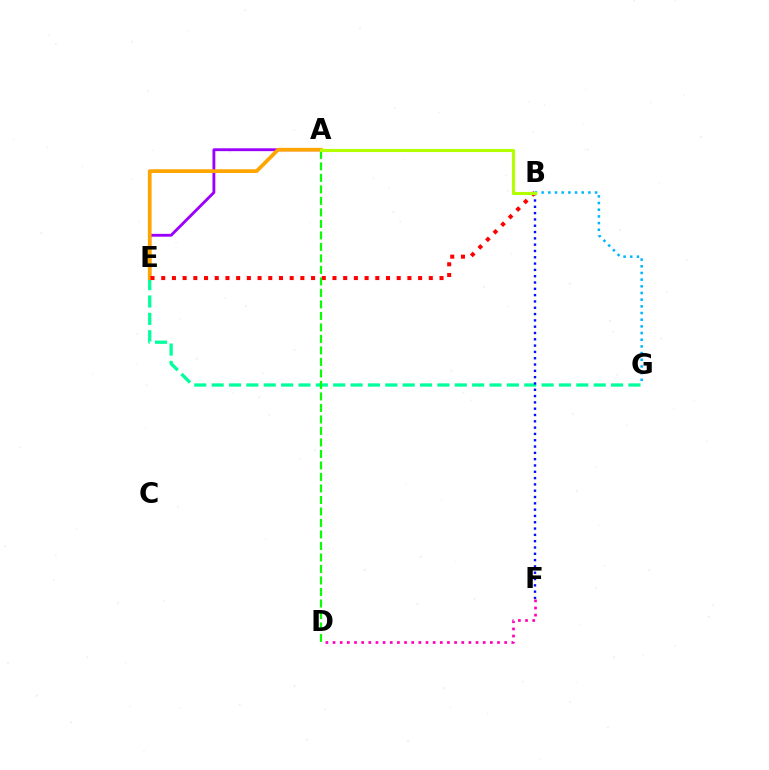{('A', 'E'): [{'color': '#9b00ff', 'line_style': 'solid', 'thickness': 2.05}, {'color': '#ffa500', 'line_style': 'solid', 'thickness': 2.68}], ('B', 'G'): [{'color': '#00b5ff', 'line_style': 'dotted', 'thickness': 1.81}], ('D', 'F'): [{'color': '#ff00bd', 'line_style': 'dotted', 'thickness': 1.94}], ('E', 'G'): [{'color': '#00ff9d', 'line_style': 'dashed', 'thickness': 2.36}], ('B', 'F'): [{'color': '#0010ff', 'line_style': 'dotted', 'thickness': 1.71}], ('B', 'E'): [{'color': '#ff0000', 'line_style': 'dotted', 'thickness': 2.91}], ('A', 'D'): [{'color': '#08ff00', 'line_style': 'dashed', 'thickness': 1.56}], ('A', 'B'): [{'color': '#b3ff00', 'line_style': 'solid', 'thickness': 2.25}]}